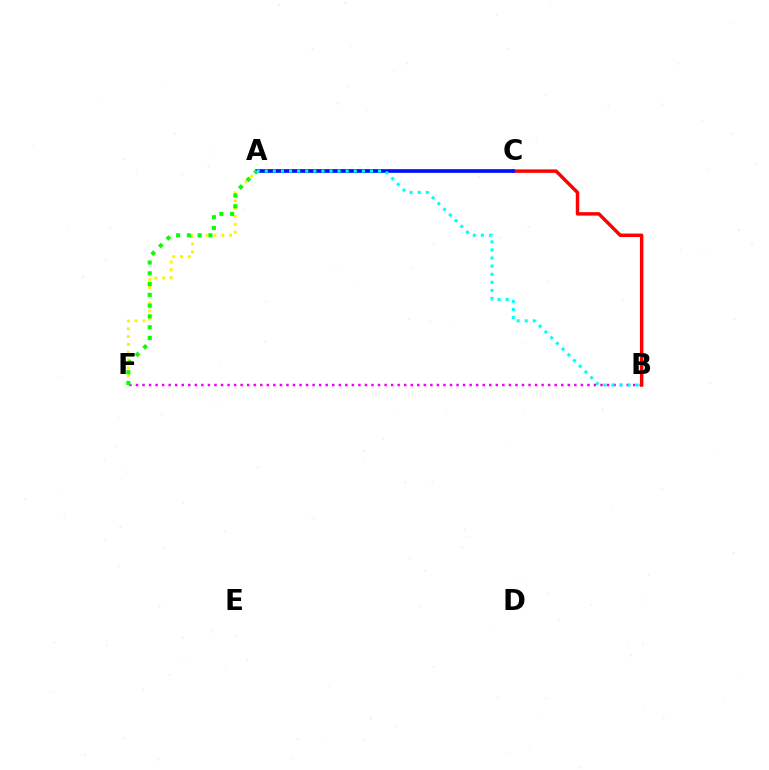{('B', 'F'): [{'color': '#ee00ff', 'line_style': 'dotted', 'thickness': 1.78}], ('B', 'C'): [{'color': '#ff0000', 'line_style': 'solid', 'thickness': 2.48}], ('A', 'F'): [{'color': '#fcf500', 'line_style': 'dotted', 'thickness': 2.13}, {'color': '#08ff00', 'line_style': 'dotted', 'thickness': 2.93}], ('A', 'C'): [{'color': '#0010ff', 'line_style': 'solid', 'thickness': 2.66}], ('A', 'B'): [{'color': '#00fff6', 'line_style': 'dotted', 'thickness': 2.2}]}